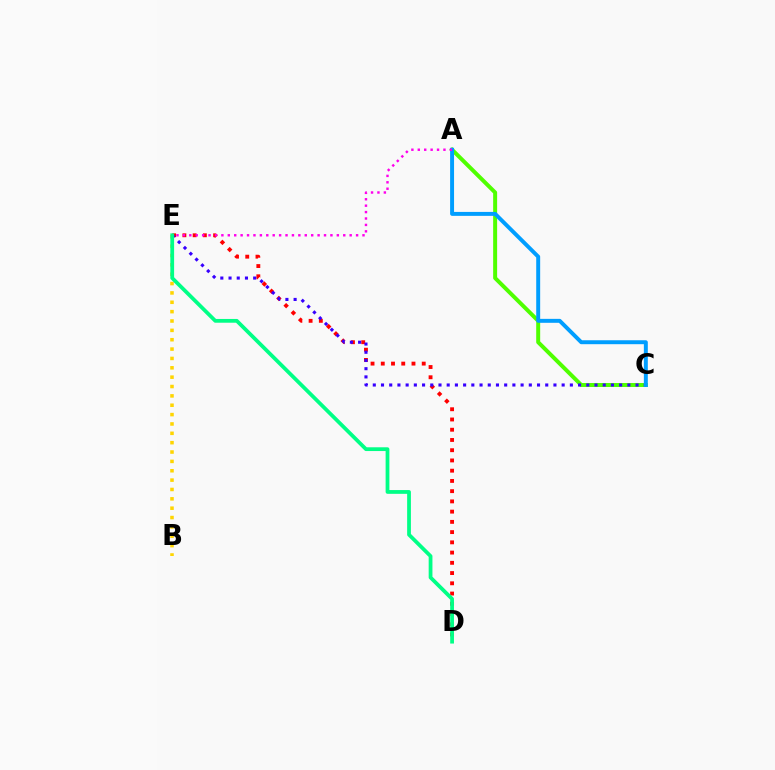{('A', 'C'): [{'color': '#4fff00', 'line_style': 'solid', 'thickness': 2.86}, {'color': '#009eff', 'line_style': 'solid', 'thickness': 2.84}], ('B', 'E'): [{'color': '#ffd500', 'line_style': 'dotted', 'thickness': 2.54}], ('D', 'E'): [{'color': '#ff0000', 'line_style': 'dotted', 'thickness': 2.78}, {'color': '#00ff86', 'line_style': 'solid', 'thickness': 2.71}], ('C', 'E'): [{'color': '#3700ff', 'line_style': 'dotted', 'thickness': 2.23}], ('A', 'E'): [{'color': '#ff00ed', 'line_style': 'dotted', 'thickness': 1.74}]}